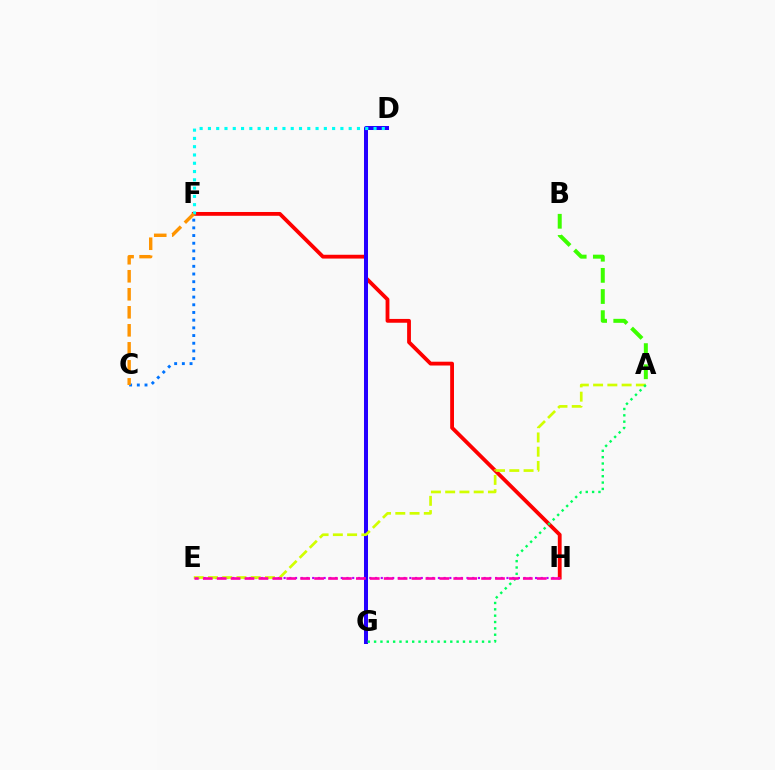{('C', 'F'): [{'color': '#0074ff', 'line_style': 'dotted', 'thickness': 2.09}, {'color': '#ff9400', 'line_style': 'dashed', 'thickness': 2.45}], ('F', 'H'): [{'color': '#ff0000', 'line_style': 'solid', 'thickness': 2.74}], ('D', 'G'): [{'color': '#2500ff', 'line_style': 'solid', 'thickness': 2.88}], ('E', 'H'): [{'color': '#b900ff', 'line_style': 'dotted', 'thickness': 1.55}, {'color': '#ff00ac', 'line_style': 'dashed', 'thickness': 1.89}], ('A', 'B'): [{'color': '#3dff00', 'line_style': 'dashed', 'thickness': 2.87}], ('D', 'F'): [{'color': '#00fff6', 'line_style': 'dotted', 'thickness': 2.25}], ('A', 'E'): [{'color': '#d1ff00', 'line_style': 'dashed', 'thickness': 1.94}], ('A', 'G'): [{'color': '#00ff5c', 'line_style': 'dotted', 'thickness': 1.73}]}